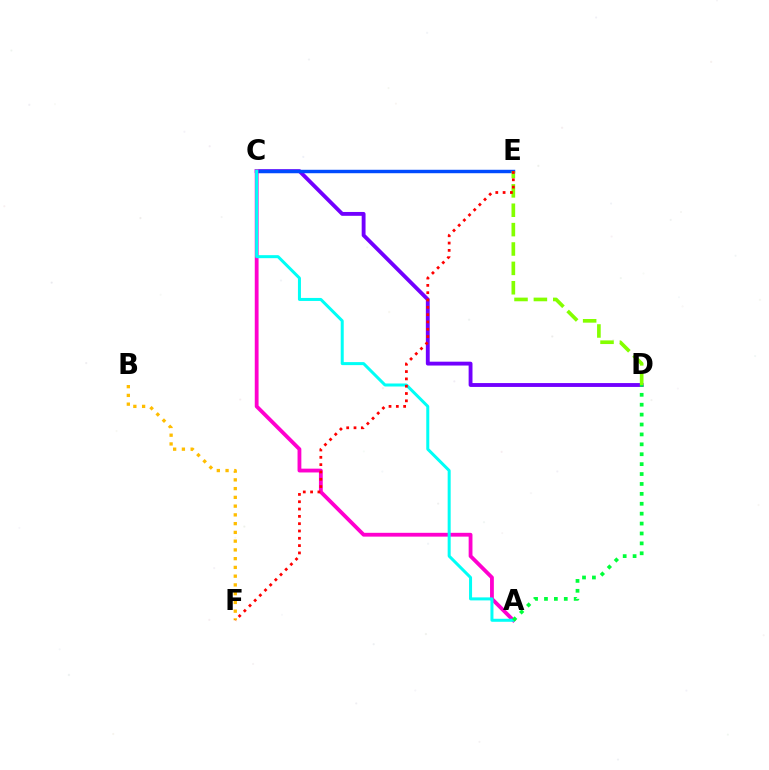{('C', 'D'): [{'color': '#7200ff', 'line_style': 'solid', 'thickness': 2.78}], ('C', 'E'): [{'color': '#004bff', 'line_style': 'solid', 'thickness': 2.48}], ('A', 'C'): [{'color': '#ff00cf', 'line_style': 'solid', 'thickness': 2.74}, {'color': '#00fff6', 'line_style': 'solid', 'thickness': 2.17}], ('D', 'E'): [{'color': '#84ff00', 'line_style': 'dashed', 'thickness': 2.63}], ('A', 'D'): [{'color': '#00ff39', 'line_style': 'dotted', 'thickness': 2.69}], ('B', 'F'): [{'color': '#ffbd00', 'line_style': 'dotted', 'thickness': 2.38}], ('E', 'F'): [{'color': '#ff0000', 'line_style': 'dotted', 'thickness': 1.99}]}